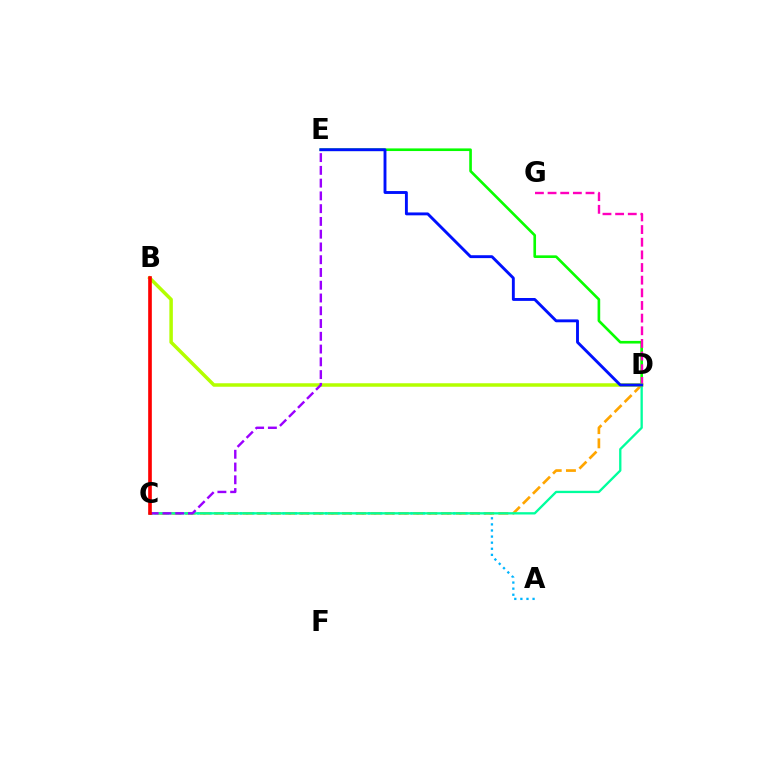{('D', 'E'): [{'color': '#08ff00', 'line_style': 'solid', 'thickness': 1.9}, {'color': '#0010ff', 'line_style': 'solid', 'thickness': 2.08}], ('A', 'C'): [{'color': '#00b5ff', 'line_style': 'dotted', 'thickness': 1.66}], ('C', 'D'): [{'color': '#ffa500', 'line_style': 'dashed', 'thickness': 1.93}, {'color': '#00ff9d', 'line_style': 'solid', 'thickness': 1.67}], ('D', 'G'): [{'color': '#ff00bd', 'line_style': 'dashed', 'thickness': 1.72}], ('B', 'D'): [{'color': '#b3ff00', 'line_style': 'solid', 'thickness': 2.51}], ('C', 'E'): [{'color': '#9b00ff', 'line_style': 'dashed', 'thickness': 1.73}], ('B', 'C'): [{'color': '#ff0000', 'line_style': 'solid', 'thickness': 2.63}]}